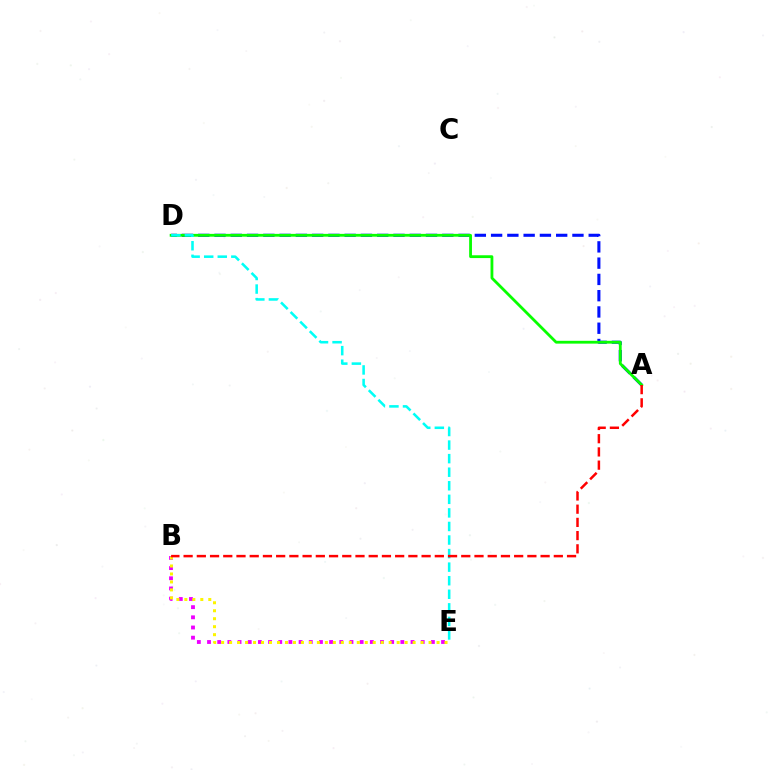{('A', 'D'): [{'color': '#0010ff', 'line_style': 'dashed', 'thickness': 2.21}, {'color': '#08ff00', 'line_style': 'solid', 'thickness': 2.02}], ('B', 'E'): [{'color': '#ee00ff', 'line_style': 'dotted', 'thickness': 2.76}, {'color': '#fcf500', 'line_style': 'dotted', 'thickness': 2.17}], ('D', 'E'): [{'color': '#00fff6', 'line_style': 'dashed', 'thickness': 1.84}], ('A', 'B'): [{'color': '#ff0000', 'line_style': 'dashed', 'thickness': 1.8}]}